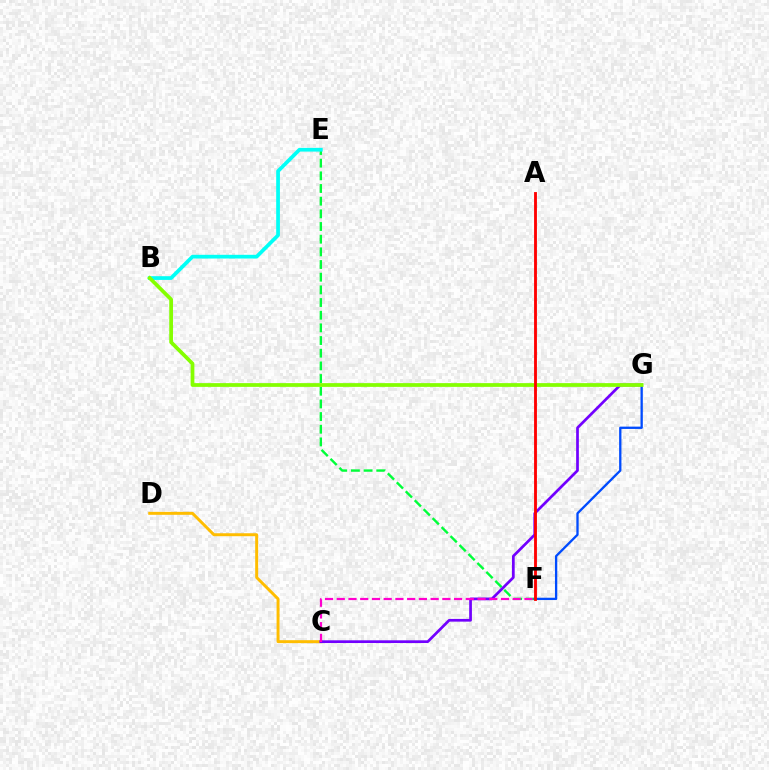{('E', 'F'): [{'color': '#00ff39', 'line_style': 'dashed', 'thickness': 1.72}], ('F', 'G'): [{'color': '#004bff', 'line_style': 'solid', 'thickness': 1.66}], ('C', 'D'): [{'color': '#ffbd00', 'line_style': 'solid', 'thickness': 2.13}], ('B', 'E'): [{'color': '#00fff6', 'line_style': 'solid', 'thickness': 2.68}], ('C', 'G'): [{'color': '#7200ff', 'line_style': 'solid', 'thickness': 1.95}], ('C', 'F'): [{'color': '#ff00cf', 'line_style': 'dashed', 'thickness': 1.59}], ('B', 'G'): [{'color': '#84ff00', 'line_style': 'solid', 'thickness': 2.69}], ('A', 'F'): [{'color': '#ff0000', 'line_style': 'solid', 'thickness': 2.05}]}